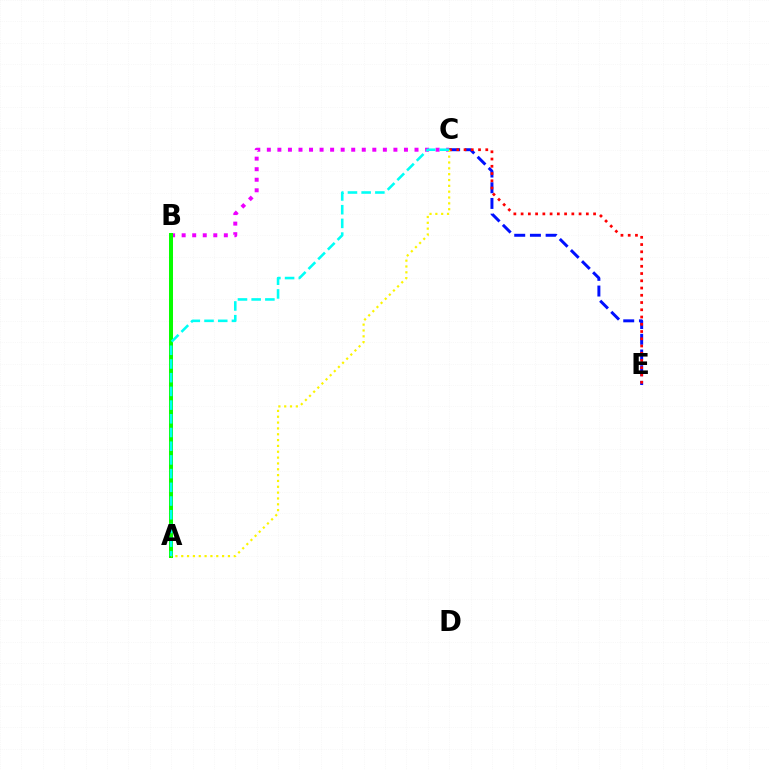{('B', 'C'): [{'color': '#ee00ff', 'line_style': 'dotted', 'thickness': 2.87}], ('C', 'E'): [{'color': '#0010ff', 'line_style': 'dashed', 'thickness': 2.13}, {'color': '#ff0000', 'line_style': 'dotted', 'thickness': 1.97}], ('A', 'B'): [{'color': '#08ff00', 'line_style': 'solid', 'thickness': 2.87}], ('A', 'C'): [{'color': '#fcf500', 'line_style': 'dotted', 'thickness': 1.59}, {'color': '#00fff6', 'line_style': 'dashed', 'thickness': 1.86}]}